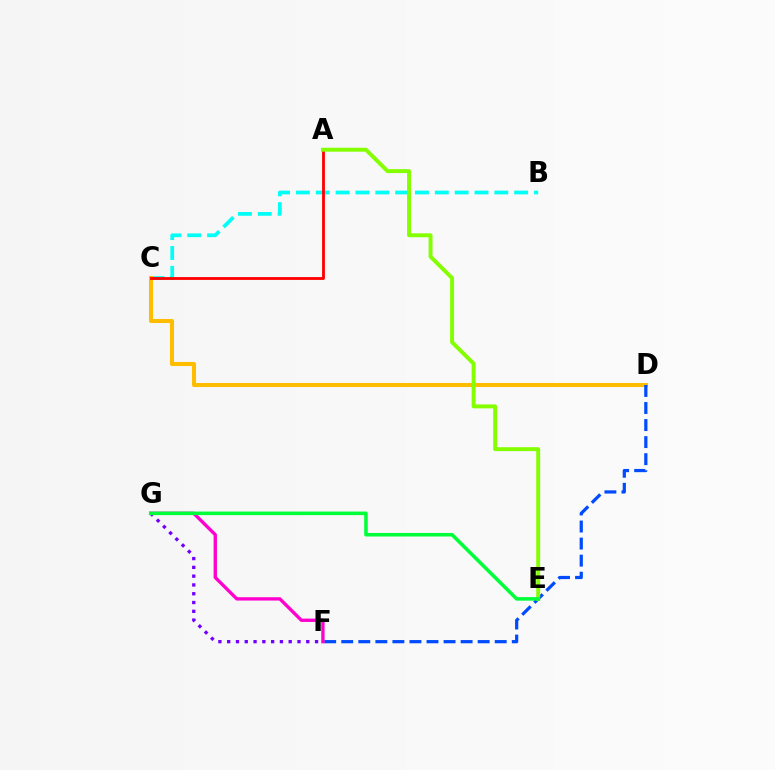{('B', 'C'): [{'color': '#00fff6', 'line_style': 'dashed', 'thickness': 2.7}], ('F', 'G'): [{'color': '#7200ff', 'line_style': 'dotted', 'thickness': 2.39}, {'color': '#ff00cf', 'line_style': 'solid', 'thickness': 2.4}], ('C', 'D'): [{'color': '#ffbd00', 'line_style': 'solid', 'thickness': 2.91}], ('D', 'F'): [{'color': '#004bff', 'line_style': 'dashed', 'thickness': 2.32}], ('A', 'C'): [{'color': '#ff0000', 'line_style': 'solid', 'thickness': 2.03}], ('A', 'E'): [{'color': '#84ff00', 'line_style': 'solid', 'thickness': 2.83}], ('E', 'G'): [{'color': '#00ff39', 'line_style': 'solid', 'thickness': 2.56}]}